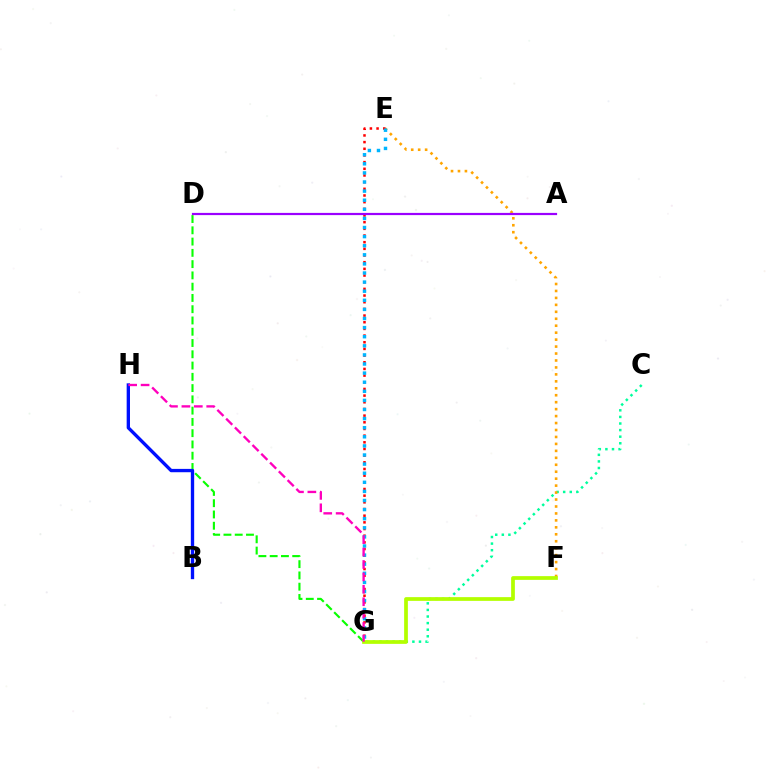{('C', 'G'): [{'color': '#00ff9d', 'line_style': 'dotted', 'thickness': 1.79}], ('E', 'F'): [{'color': '#ffa500', 'line_style': 'dotted', 'thickness': 1.89}], ('D', 'G'): [{'color': '#08ff00', 'line_style': 'dashed', 'thickness': 1.53}], ('B', 'H'): [{'color': '#0010ff', 'line_style': 'solid', 'thickness': 2.4}], ('E', 'G'): [{'color': '#ff0000', 'line_style': 'dotted', 'thickness': 1.81}, {'color': '#00b5ff', 'line_style': 'dotted', 'thickness': 2.47}], ('F', 'G'): [{'color': '#b3ff00', 'line_style': 'solid', 'thickness': 2.69}], ('G', 'H'): [{'color': '#ff00bd', 'line_style': 'dashed', 'thickness': 1.69}], ('A', 'D'): [{'color': '#9b00ff', 'line_style': 'solid', 'thickness': 1.59}]}